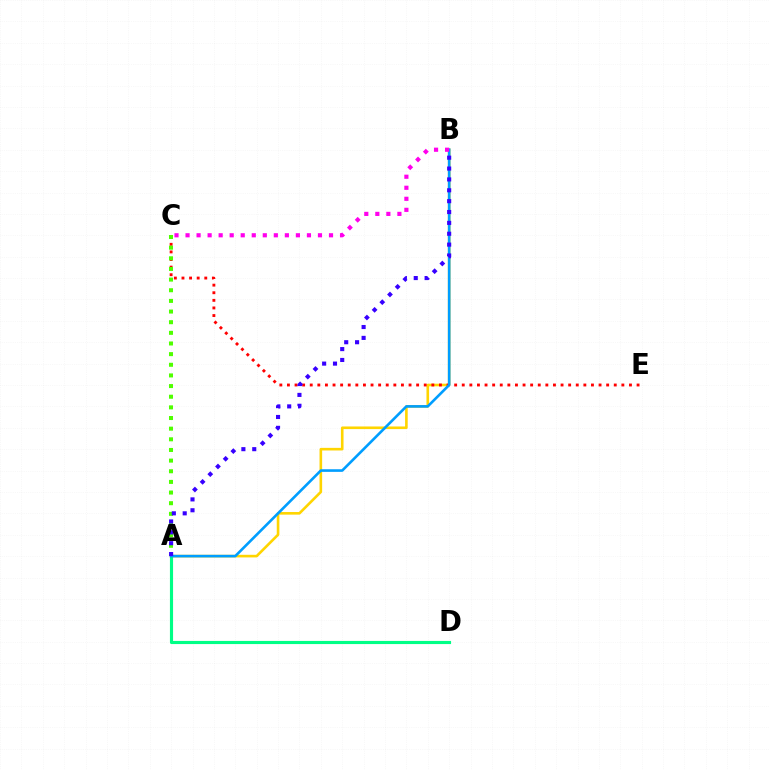{('A', 'B'): [{'color': '#ffd500', 'line_style': 'solid', 'thickness': 1.88}, {'color': '#009eff', 'line_style': 'solid', 'thickness': 1.88}, {'color': '#3700ff', 'line_style': 'dotted', 'thickness': 2.95}], ('C', 'E'): [{'color': '#ff0000', 'line_style': 'dotted', 'thickness': 2.07}], ('A', 'C'): [{'color': '#4fff00', 'line_style': 'dotted', 'thickness': 2.89}], ('A', 'D'): [{'color': '#00ff86', 'line_style': 'solid', 'thickness': 2.26}], ('B', 'C'): [{'color': '#ff00ed', 'line_style': 'dotted', 'thickness': 3.0}]}